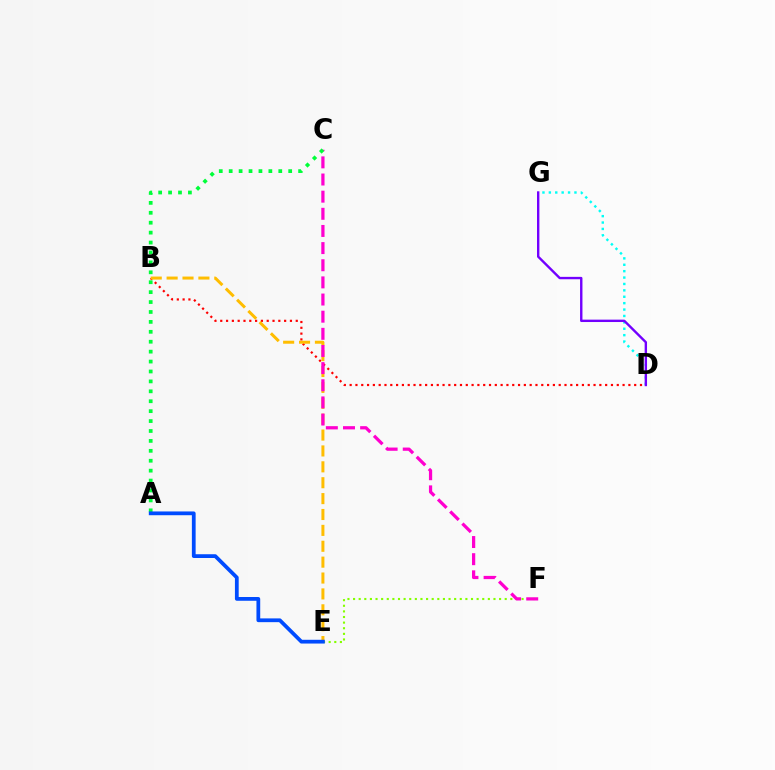{('D', 'G'): [{'color': '#00fff6', 'line_style': 'dotted', 'thickness': 1.74}, {'color': '#7200ff', 'line_style': 'solid', 'thickness': 1.72}], ('E', 'F'): [{'color': '#84ff00', 'line_style': 'dotted', 'thickness': 1.53}], ('B', 'D'): [{'color': '#ff0000', 'line_style': 'dotted', 'thickness': 1.58}], ('B', 'E'): [{'color': '#ffbd00', 'line_style': 'dashed', 'thickness': 2.16}], ('C', 'F'): [{'color': '#ff00cf', 'line_style': 'dashed', 'thickness': 2.33}], ('A', 'C'): [{'color': '#00ff39', 'line_style': 'dotted', 'thickness': 2.69}], ('A', 'E'): [{'color': '#004bff', 'line_style': 'solid', 'thickness': 2.71}]}